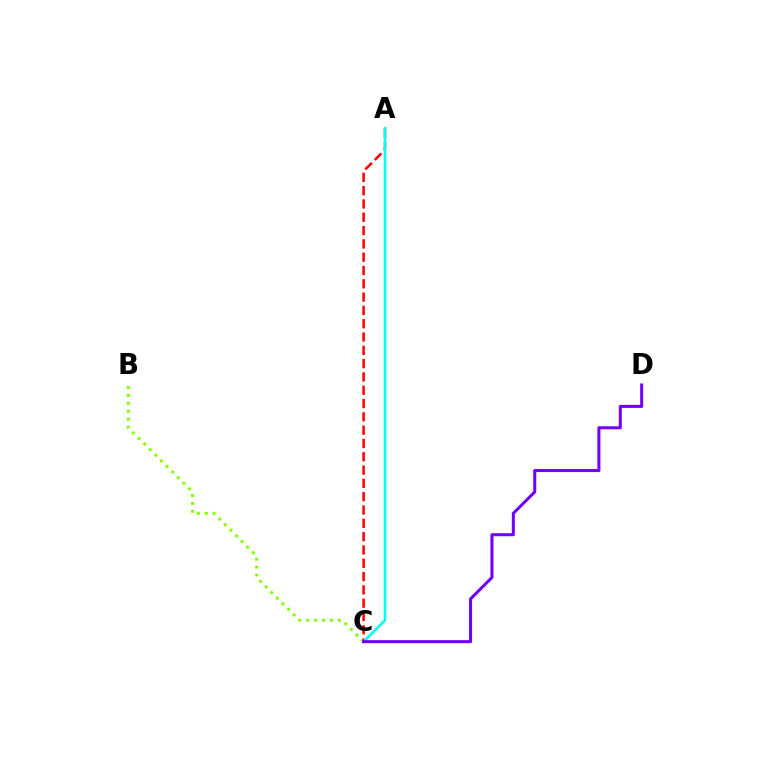{('B', 'C'): [{'color': '#84ff00', 'line_style': 'dotted', 'thickness': 2.15}], ('A', 'C'): [{'color': '#ff0000', 'line_style': 'dashed', 'thickness': 1.81}, {'color': '#00fff6', 'line_style': 'solid', 'thickness': 1.87}], ('C', 'D'): [{'color': '#7200ff', 'line_style': 'solid', 'thickness': 2.19}]}